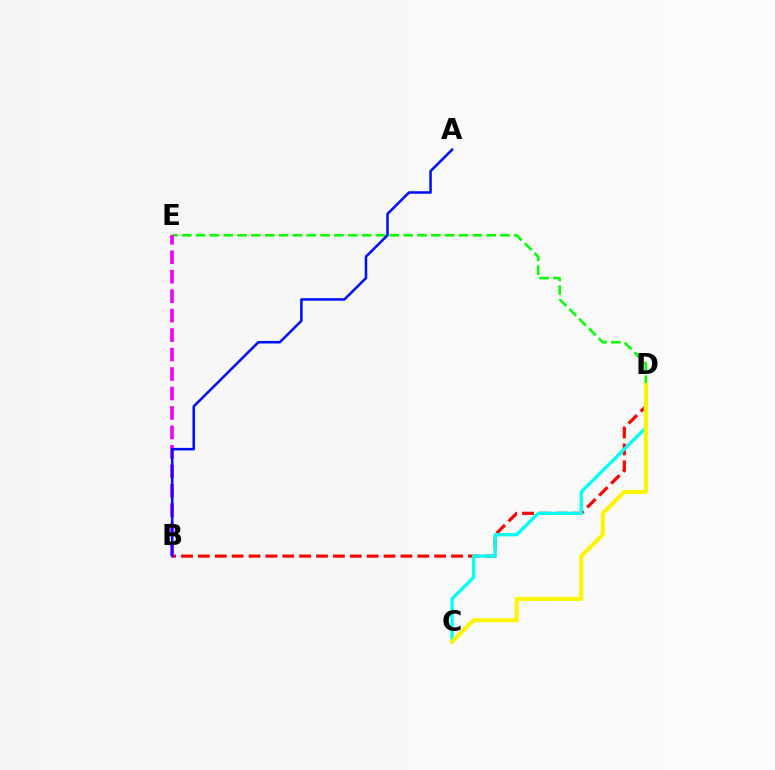{('B', 'D'): [{'color': '#ff0000', 'line_style': 'dashed', 'thickness': 2.29}], ('C', 'D'): [{'color': '#00fff6', 'line_style': 'solid', 'thickness': 2.4}, {'color': '#fcf500', 'line_style': 'solid', 'thickness': 2.94}], ('D', 'E'): [{'color': '#08ff00', 'line_style': 'dashed', 'thickness': 1.88}], ('B', 'E'): [{'color': '#ee00ff', 'line_style': 'dashed', 'thickness': 2.64}], ('A', 'B'): [{'color': '#0010ff', 'line_style': 'solid', 'thickness': 1.83}]}